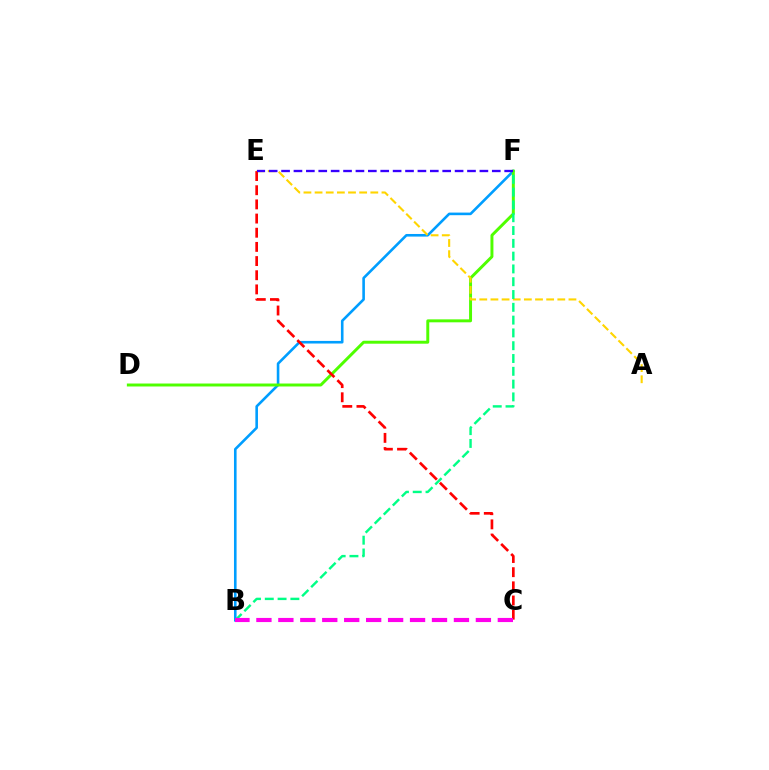{('B', 'F'): [{'color': '#009eff', 'line_style': 'solid', 'thickness': 1.88}, {'color': '#00ff86', 'line_style': 'dashed', 'thickness': 1.74}], ('D', 'F'): [{'color': '#4fff00', 'line_style': 'solid', 'thickness': 2.13}], ('A', 'E'): [{'color': '#ffd500', 'line_style': 'dashed', 'thickness': 1.51}], ('C', 'E'): [{'color': '#ff0000', 'line_style': 'dashed', 'thickness': 1.92}], ('E', 'F'): [{'color': '#3700ff', 'line_style': 'dashed', 'thickness': 1.68}], ('B', 'C'): [{'color': '#ff00ed', 'line_style': 'dashed', 'thickness': 2.98}]}